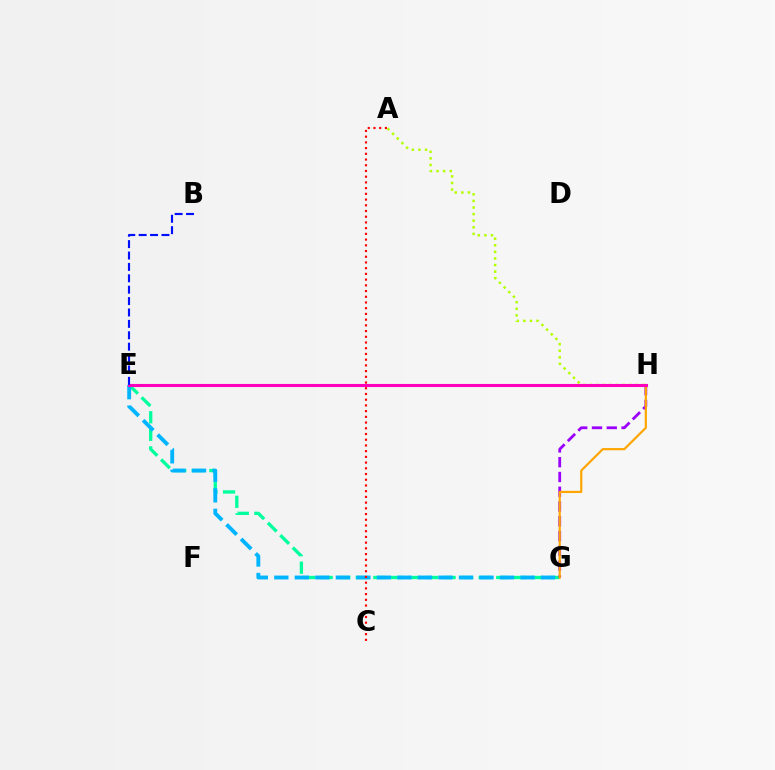{('E', 'G'): [{'color': '#00ff9d', 'line_style': 'dashed', 'thickness': 2.39}, {'color': '#00b5ff', 'line_style': 'dashed', 'thickness': 2.79}], ('G', 'H'): [{'color': '#9b00ff', 'line_style': 'dashed', 'thickness': 2.01}, {'color': '#ffa500', 'line_style': 'solid', 'thickness': 1.58}], ('E', 'H'): [{'color': '#08ff00', 'line_style': 'solid', 'thickness': 1.96}, {'color': '#ff00bd', 'line_style': 'solid', 'thickness': 2.22}], ('A', 'H'): [{'color': '#b3ff00', 'line_style': 'dotted', 'thickness': 1.79}], ('A', 'C'): [{'color': '#ff0000', 'line_style': 'dotted', 'thickness': 1.55}], ('B', 'E'): [{'color': '#0010ff', 'line_style': 'dashed', 'thickness': 1.55}]}